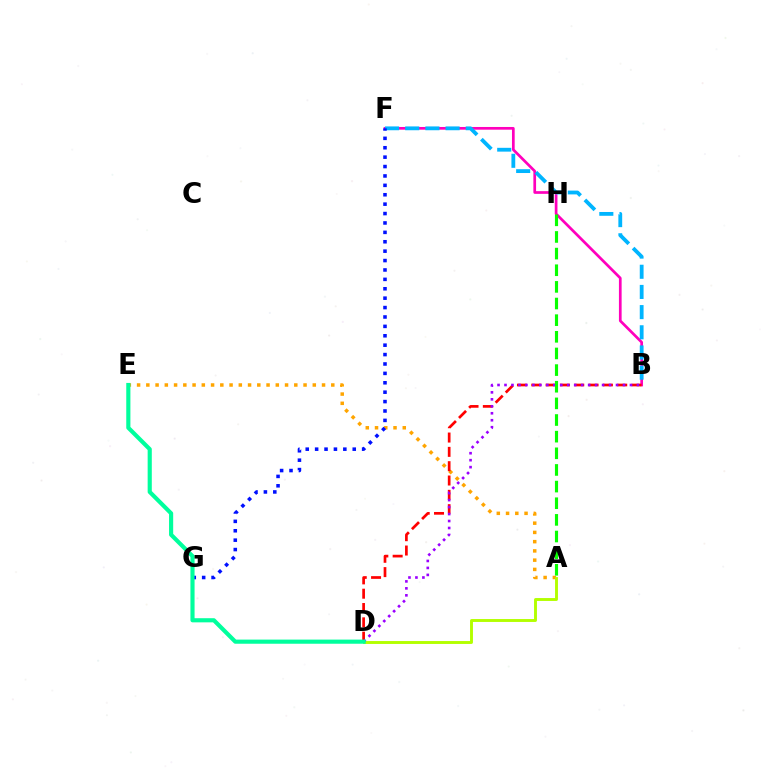{('B', 'F'): [{'color': '#ff00bd', 'line_style': 'solid', 'thickness': 1.95}, {'color': '#00b5ff', 'line_style': 'dashed', 'thickness': 2.74}], ('A', 'E'): [{'color': '#ffa500', 'line_style': 'dotted', 'thickness': 2.51}], ('B', 'D'): [{'color': '#ff0000', 'line_style': 'dashed', 'thickness': 1.95}, {'color': '#9b00ff', 'line_style': 'dotted', 'thickness': 1.89}], ('A', 'D'): [{'color': '#b3ff00', 'line_style': 'solid', 'thickness': 2.09}], ('F', 'G'): [{'color': '#0010ff', 'line_style': 'dotted', 'thickness': 2.55}], ('D', 'E'): [{'color': '#00ff9d', 'line_style': 'solid', 'thickness': 2.98}], ('A', 'H'): [{'color': '#08ff00', 'line_style': 'dashed', 'thickness': 2.26}]}